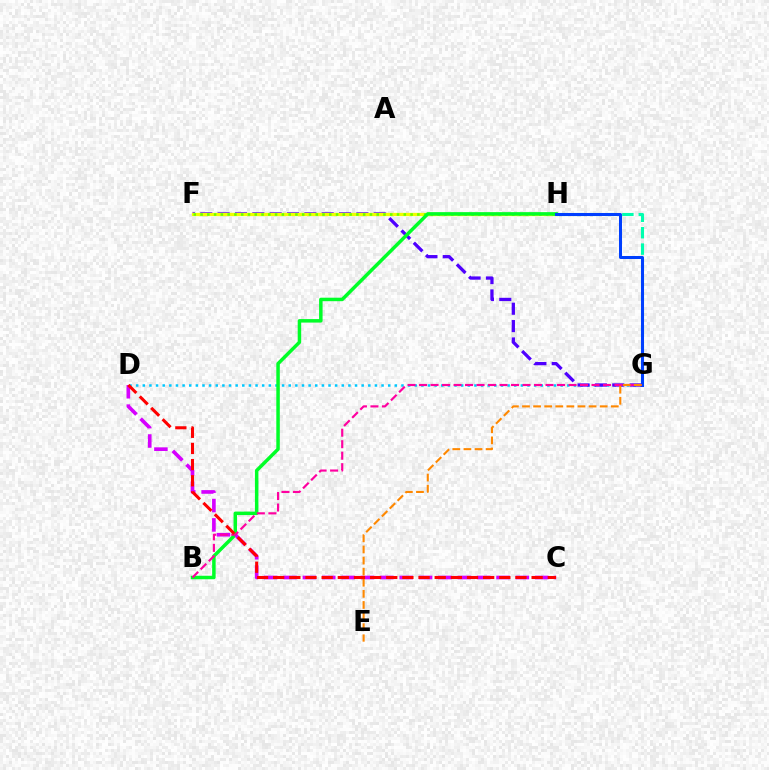{('G', 'H'): [{'color': '#00ffaf', 'line_style': 'dashed', 'thickness': 2.23}, {'color': '#003fff', 'line_style': 'solid', 'thickness': 2.17}], ('D', 'G'): [{'color': '#00c7ff', 'line_style': 'dotted', 'thickness': 1.8}], ('F', 'G'): [{'color': '#4f00ff', 'line_style': 'dashed', 'thickness': 2.36}], ('F', 'H'): [{'color': '#eeff00', 'line_style': 'solid', 'thickness': 2.37}, {'color': '#66ff00', 'line_style': 'dotted', 'thickness': 1.84}], ('B', 'H'): [{'color': '#00ff27', 'line_style': 'solid', 'thickness': 2.51}], ('C', 'D'): [{'color': '#d600ff', 'line_style': 'dashed', 'thickness': 2.63}, {'color': '#ff0000', 'line_style': 'dashed', 'thickness': 2.19}], ('B', 'G'): [{'color': '#ff00a0', 'line_style': 'dashed', 'thickness': 1.56}], ('E', 'G'): [{'color': '#ff8800', 'line_style': 'dashed', 'thickness': 1.51}]}